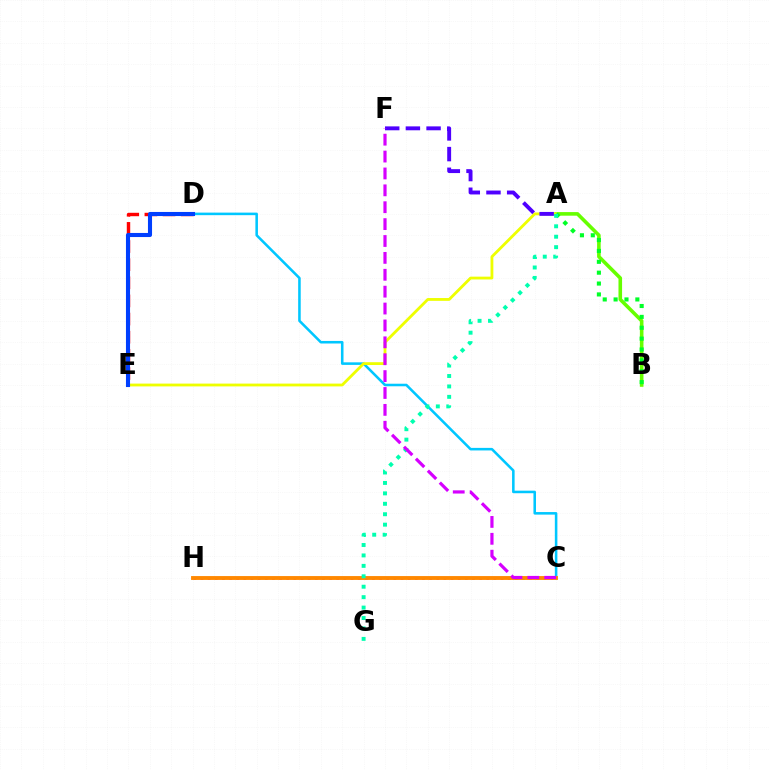{('A', 'B'): [{'color': '#66ff00', 'line_style': 'solid', 'thickness': 2.59}, {'color': '#00ff27', 'line_style': 'dotted', 'thickness': 2.95}], ('D', 'E'): [{'color': '#ff0000', 'line_style': 'dashed', 'thickness': 2.46}, {'color': '#003fff', 'line_style': 'solid', 'thickness': 2.94}], ('C', 'D'): [{'color': '#00c7ff', 'line_style': 'solid', 'thickness': 1.84}], ('C', 'H'): [{'color': '#ff00a0', 'line_style': 'dotted', 'thickness': 1.94}, {'color': '#ff8800', 'line_style': 'solid', 'thickness': 2.78}], ('A', 'E'): [{'color': '#eeff00', 'line_style': 'solid', 'thickness': 2.03}], ('A', 'G'): [{'color': '#00ffaf', 'line_style': 'dotted', 'thickness': 2.83}], ('A', 'F'): [{'color': '#4f00ff', 'line_style': 'dashed', 'thickness': 2.81}], ('C', 'F'): [{'color': '#d600ff', 'line_style': 'dashed', 'thickness': 2.29}]}